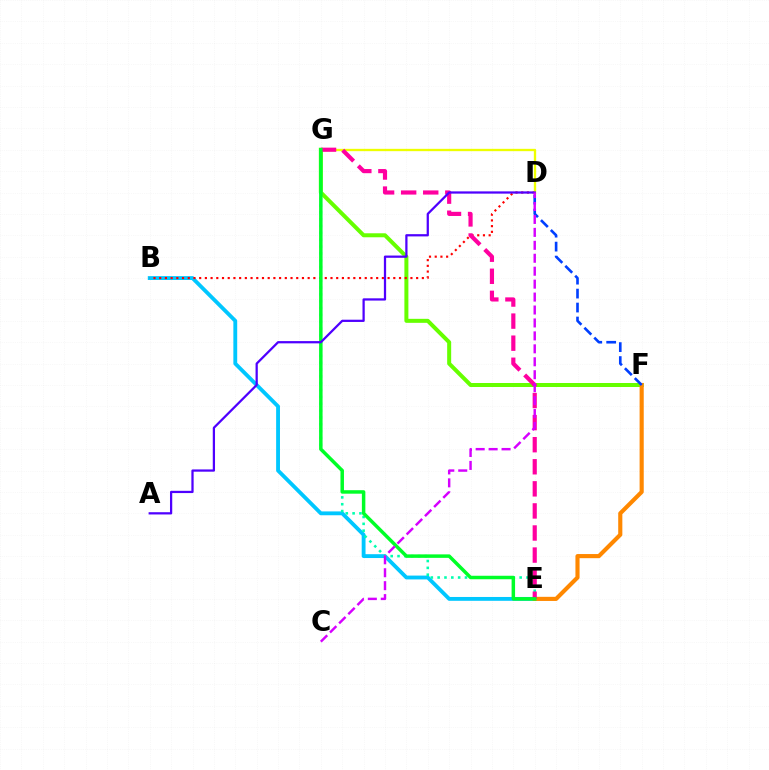{('B', 'E'): [{'color': '#00c7ff', 'line_style': 'solid', 'thickness': 2.76}], ('F', 'G'): [{'color': '#66ff00', 'line_style': 'solid', 'thickness': 2.88}], ('B', 'D'): [{'color': '#ff0000', 'line_style': 'dotted', 'thickness': 1.55}], ('D', 'G'): [{'color': '#eeff00', 'line_style': 'solid', 'thickness': 1.68}], ('E', 'F'): [{'color': '#ff8800', 'line_style': 'solid', 'thickness': 2.97}], ('D', 'F'): [{'color': '#003fff', 'line_style': 'dashed', 'thickness': 1.9}], ('E', 'G'): [{'color': '#00ffaf', 'line_style': 'dotted', 'thickness': 1.86}, {'color': '#ff00a0', 'line_style': 'dashed', 'thickness': 3.0}, {'color': '#00ff27', 'line_style': 'solid', 'thickness': 2.51}], ('A', 'D'): [{'color': '#4f00ff', 'line_style': 'solid', 'thickness': 1.62}], ('C', 'D'): [{'color': '#d600ff', 'line_style': 'dashed', 'thickness': 1.76}]}